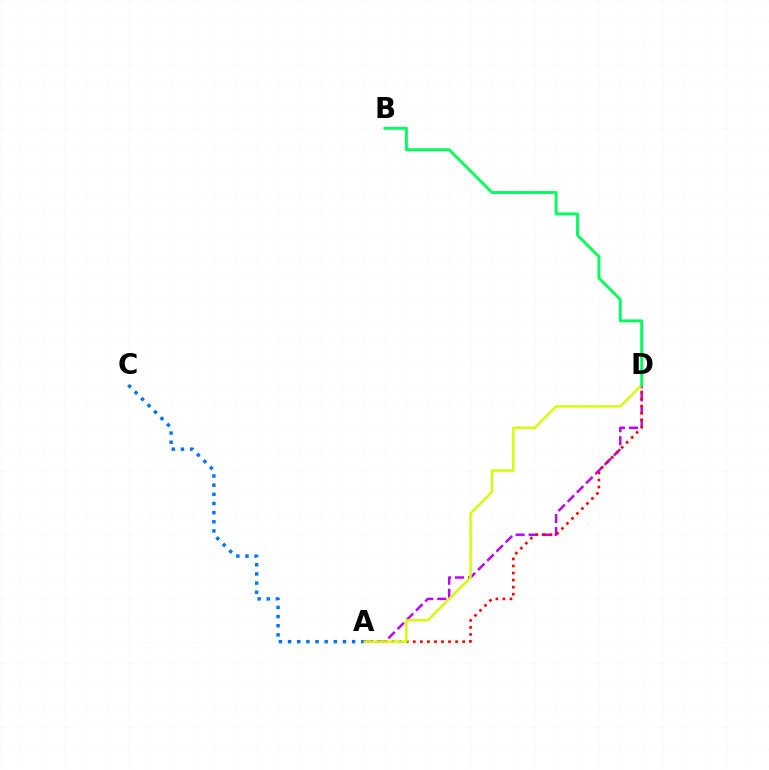{('A', 'D'): [{'color': '#b900ff', 'line_style': 'dashed', 'thickness': 1.77}, {'color': '#ff0000', 'line_style': 'dotted', 'thickness': 1.92}, {'color': '#d1ff00', 'line_style': 'solid', 'thickness': 1.75}], ('A', 'C'): [{'color': '#0074ff', 'line_style': 'dotted', 'thickness': 2.49}], ('B', 'D'): [{'color': '#00ff5c', 'line_style': 'solid', 'thickness': 2.09}]}